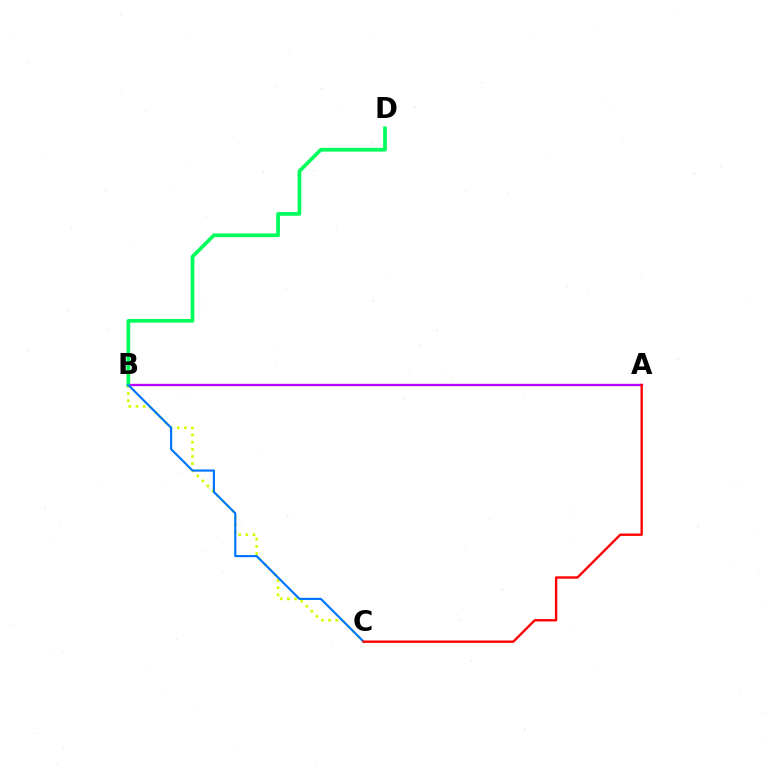{('B', 'C'): [{'color': '#d1ff00', 'line_style': 'dotted', 'thickness': 1.95}, {'color': '#0074ff', 'line_style': 'solid', 'thickness': 1.55}], ('A', 'B'): [{'color': '#b900ff', 'line_style': 'solid', 'thickness': 1.68}], ('B', 'D'): [{'color': '#00ff5c', 'line_style': 'solid', 'thickness': 2.68}], ('A', 'C'): [{'color': '#ff0000', 'line_style': 'solid', 'thickness': 1.7}]}